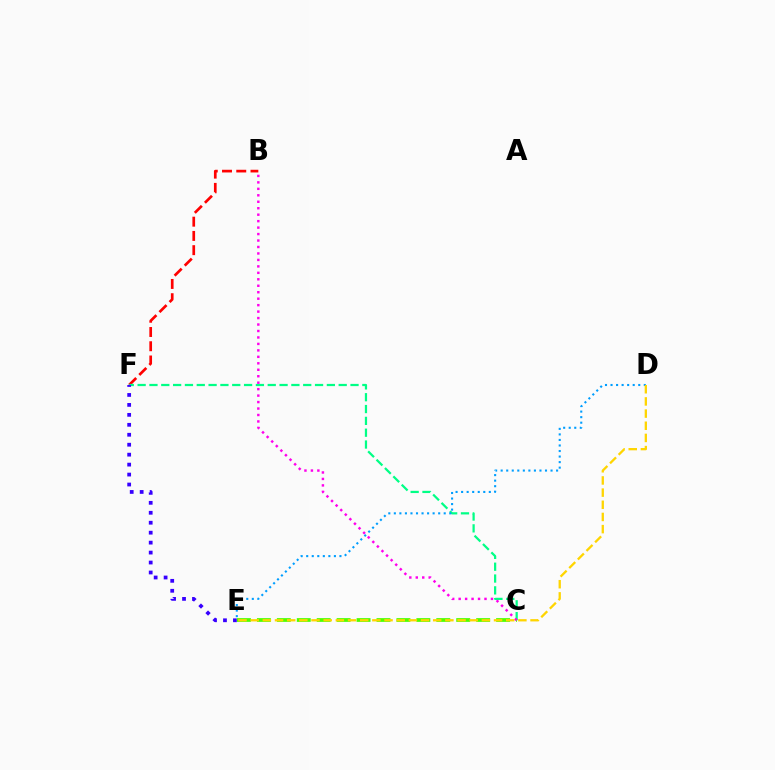{('B', 'F'): [{'color': '#ff0000', 'line_style': 'dashed', 'thickness': 1.94}], ('C', 'F'): [{'color': '#00ff86', 'line_style': 'dashed', 'thickness': 1.61}], ('C', 'E'): [{'color': '#4fff00', 'line_style': 'dashed', 'thickness': 2.71}], ('E', 'F'): [{'color': '#3700ff', 'line_style': 'dotted', 'thickness': 2.7}], ('B', 'C'): [{'color': '#ff00ed', 'line_style': 'dotted', 'thickness': 1.76}], ('D', 'E'): [{'color': '#009eff', 'line_style': 'dotted', 'thickness': 1.51}, {'color': '#ffd500', 'line_style': 'dashed', 'thickness': 1.65}]}